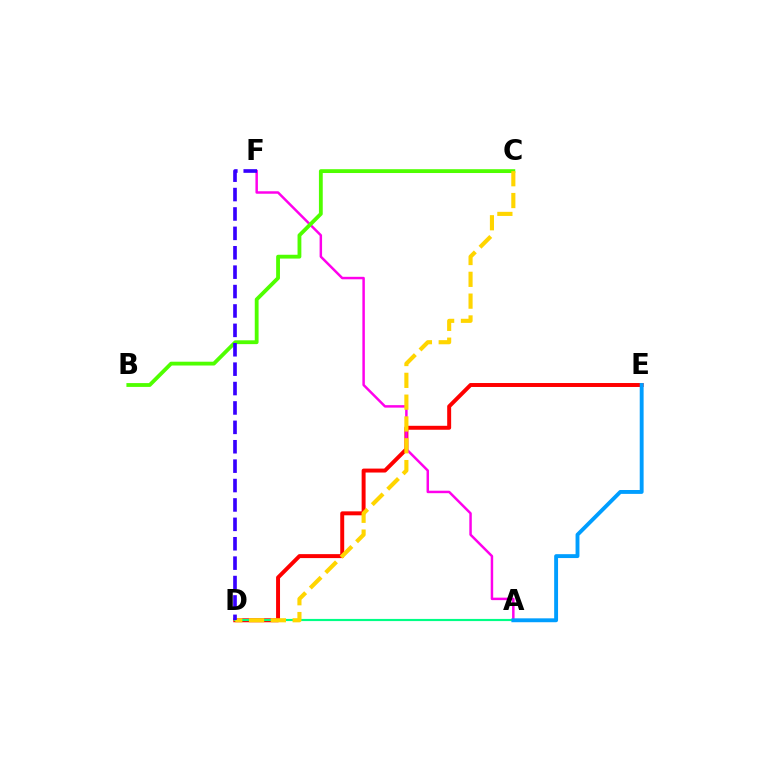{('D', 'E'): [{'color': '#ff0000', 'line_style': 'solid', 'thickness': 2.85}], ('A', 'D'): [{'color': '#00ff86', 'line_style': 'solid', 'thickness': 1.56}], ('A', 'F'): [{'color': '#ff00ed', 'line_style': 'solid', 'thickness': 1.78}], ('A', 'E'): [{'color': '#009eff', 'line_style': 'solid', 'thickness': 2.8}], ('B', 'C'): [{'color': '#4fff00', 'line_style': 'solid', 'thickness': 2.75}], ('C', 'D'): [{'color': '#ffd500', 'line_style': 'dashed', 'thickness': 2.96}], ('D', 'F'): [{'color': '#3700ff', 'line_style': 'dashed', 'thickness': 2.64}]}